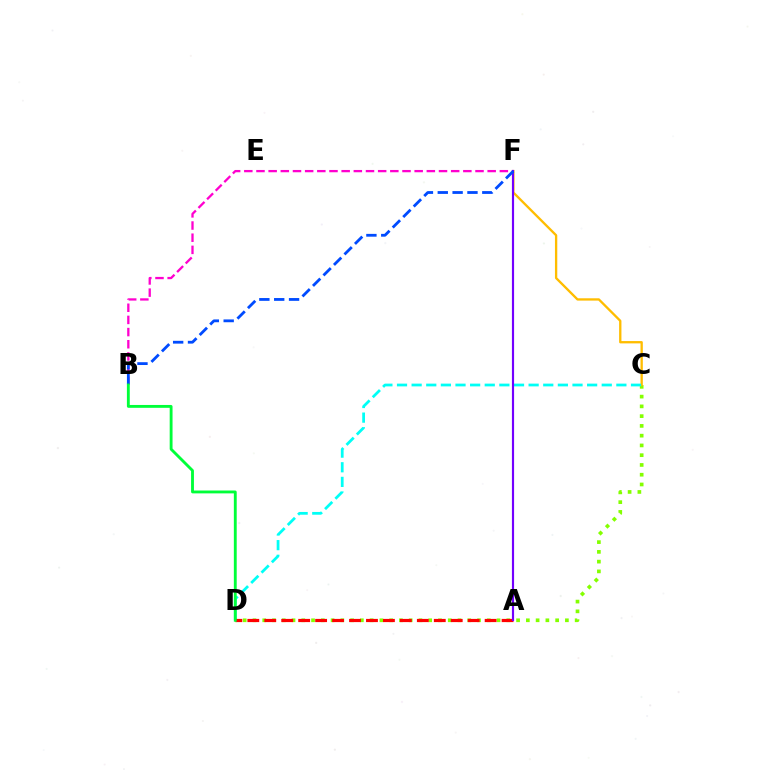{('B', 'F'): [{'color': '#ff00cf', 'line_style': 'dashed', 'thickness': 1.65}, {'color': '#004bff', 'line_style': 'dashed', 'thickness': 2.02}], ('C', 'D'): [{'color': '#84ff00', 'line_style': 'dotted', 'thickness': 2.65}, {'color': '#00fff6', 'line_style': 'dashed', 'thickness': 1.99}], ('C', 'F'): [{'color': '#ffbd00', 'line_style': 'solid', 'thickness': 1.67}], ('A', 'D'): [{'color': '#ff0000', 'line_style': 'dashed', 'thickness': 2.3}], ('A', 'F'): [{'color': '#7200ff', 'line_style': 'solid', 'thickness': 1.56}], ('B', 'D'): [{'color': '#00ff39', 'line_style': 'solid', 'thickness': 2.06}]}